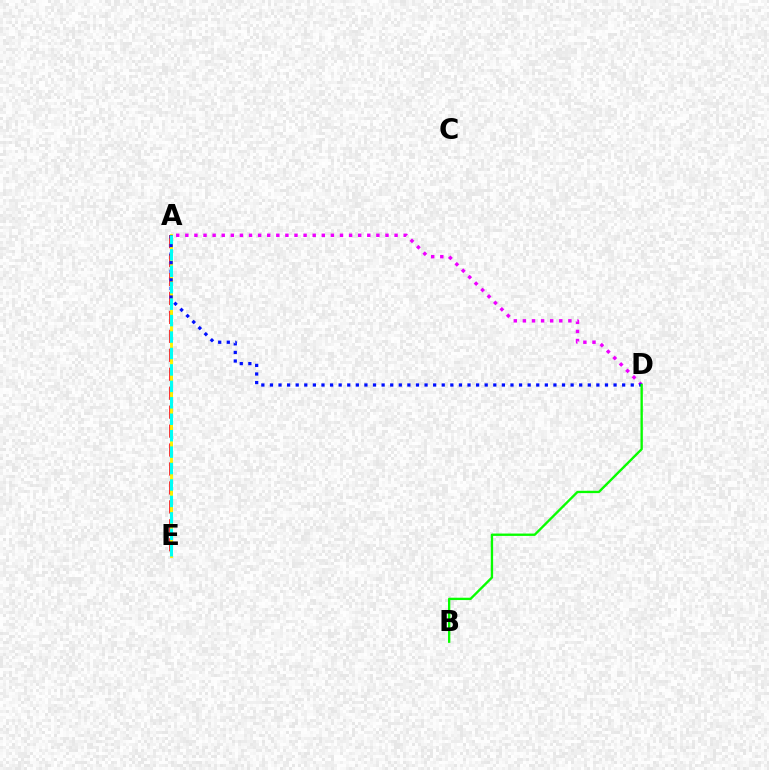{('A', 'E'): [{'color': '#ff0000', 'line_style': 'dashed', 'thickness': 2.57}, {'color': '#fcf500', 'line_style': 'solid', 'thickness': 2.06}, {'color': '#00fff6', 'line_style': 'dashed', 'thickness': 2.23}], ('A', 'D'): [{'color': '#ee00ff', 'line_style': 'dotted', 'thickness': 2.47}, {'color': '#0010ff', 'line_style': 'dotted', 'thickness': 2.33}], ('B', 'D'): [{'color': '#08ff00', 'line_style': 'solid', 'thickness': 1.69}]}